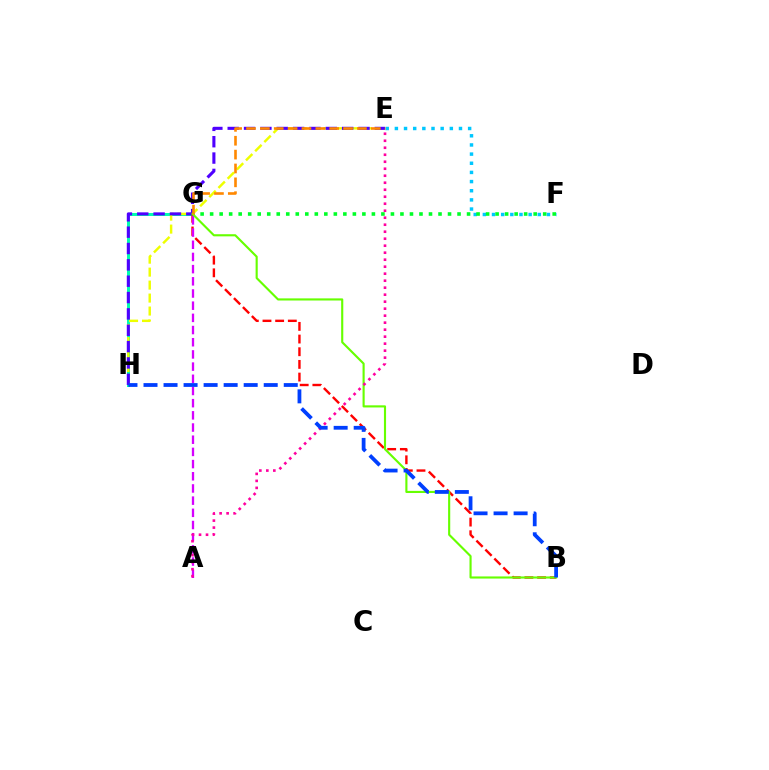{('E', 'F'): [{'color': '#00c7ff', 'line_style': 'dotted', 'thickness': 2.49}], ('G', 'H'): [{'color': '#00ffaf', 'line_style': 'solid', 'thickness': 2.14}], ('F', 'G'): [{'color': '#00ff27', 'line_style': 'dotted', 'thickness': 2.59}], ('B', 'G'): [{'color': '#ff0000', 'line_style': 'dashed', 'thickness': 1.72}, {'color': '#66ff00', 'line_style': 'solid', 'thickness': 1.53}], ('E', 'H'): [{'color': '#eeff00', 'line_style': 'dashed', 'thickness': 1.76}, {'color': '#4f00ff', 'line_style': 'dashed', 'thickness': 2.22}], ('A', 'G'): [{'color': '#d600ff', 'line_style': 'dashed', 'thickness': 1.66}], ('A', 'E'): [{'color': '#ff00a0', 'line_style': 'dotted', 'thickness': 1.9}], ('B', 'H'): [{'color': '#003fff', 'line_style': 'dashed', 'thickness': 2.72}], ('E', 'G'): [{'color': '#ff8800', 'line_style': 'dashed', 'thickness': 1.88}]}